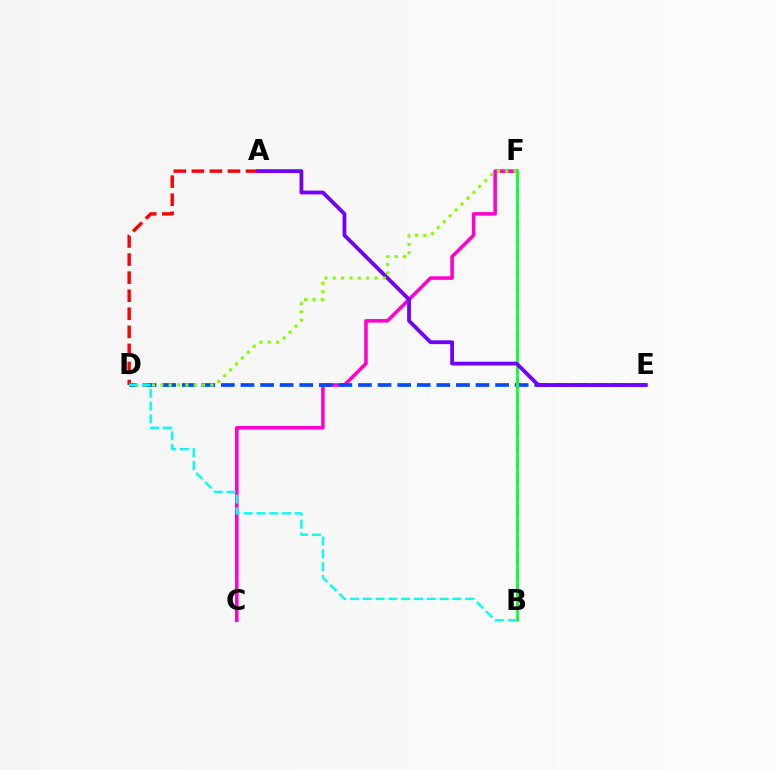{('C', 'F'): [{'color': '#ff00cf', 'line_style': 'solid', 'thickness': 2.56}], ('D', 'E'): [{'color': '#004bff', 'line_style': 'dashed', 'thickness': 2.66}], ('B', 'F'): [{'color': '#ffbd00', 'line_style': 'dashed', 'thickness': 2.16}, {'color': '#00ff39', 'line_style': 'solid', 'thickness': 1.93}], ('A', 'D'): [{'color': '#ff0000', 'line_style': 'dashed', 'thickness': 2.45}], ('A', 'E'): [{'color': '#7200ff', 'line_style': 'solid', 'thickness': 2.73}], ('D', 'F'): [{'color': '#84ff00', 'line_style': 'dotted', 'thickness': 2.26}], ('B', 'D'): [{'color': '#00fff6', 'line_style': 'dashed', 'thickness': 1.74}]}